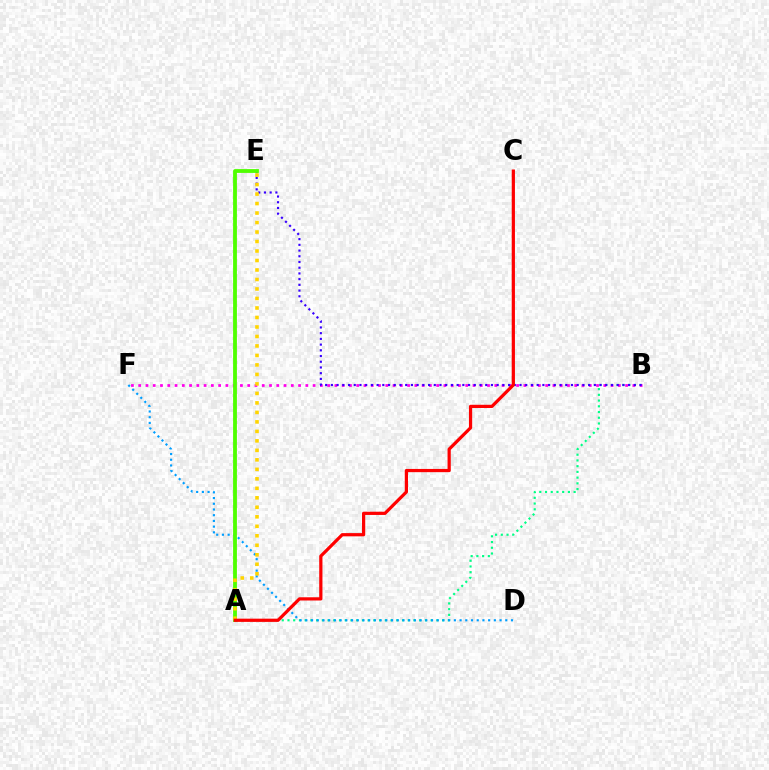{('A', 'B'): [{'color': '#00ff86', 'line_style': 'dotted', 'thickness': 1.56}], ('D', 'F'): [{'color': '#009eff', 'line_style': 'dotted', 'thickness': 1.55}], ('B', 'F'): [{'color': '#ff00ed', 'line_style': 'dotted', 'thickness': 1.97}], ('B', 'E'): [{'color': '#3700ff', 'line_style': 'dotted', 'thickness': 1.55}], ('A', 'E'): [{'color': '#4fff00', 'line_style': 'solid', 'thickness': 2.75}, {'color': '#ffd500', 'line_style': 'dotted', 'thickness': 2.58}], ('A', 'C'): [{'color': '#ff0000', 'line_style': 'solid', 'thickness': 2.32}]}